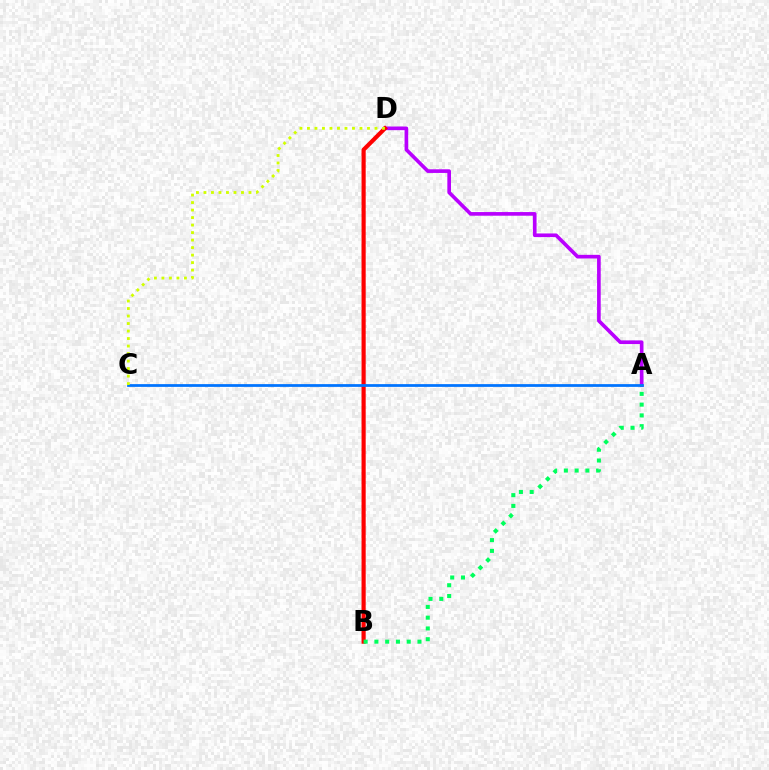{('A', 'D'): [{'color': '#b900ff', 'line_style': 'solid', 'thickness': 2.63}], ('B', 'D'): [{'color': '#ff0000', 'line_style': 'solid', 'thickness': 2.99}], ('A', 'C'): [{'color': '#0074ff', 'line_style': 'solid', 'thickness': 1.99}], ('A', 'B'): [{'color': '#00ff5c', 'line_style': 'dotted', 'thickness': 2.93}], ('C', 'D'): [{'color': '#d1ff00', 'line_style': 'dotted', 'thickness': 2.04}]}